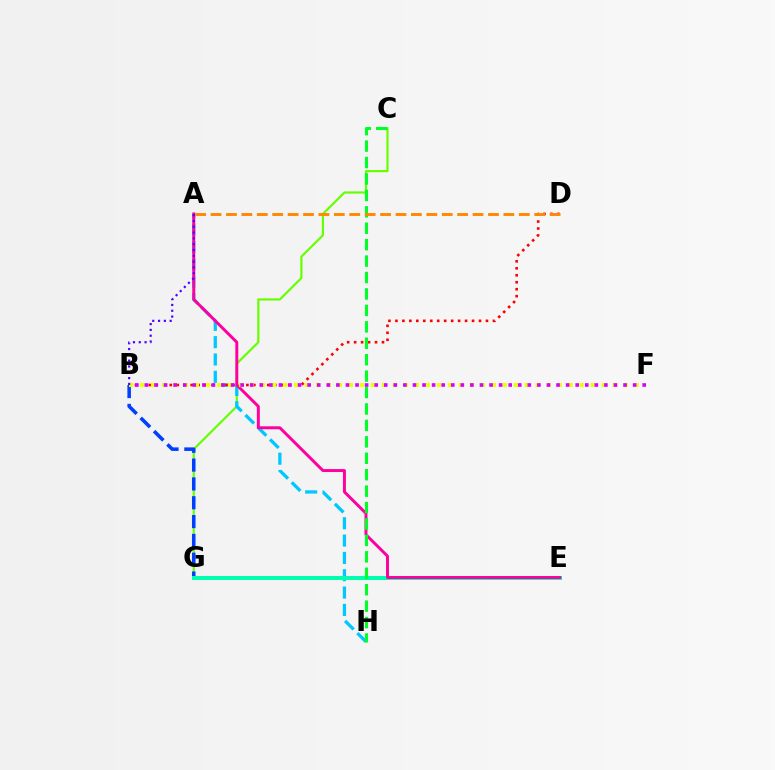{('C', 'G'): [{'color': '#66ff00', 'line_style': 'solid', 'thickness': 1.57}], ('B', 'G'): [{'color': '#003fff', 'line_style': 'dashed', 'thickness': 2.56}], ('A', 'H'): [{'color': '#00c7ff', 'line_style': 'dashed', 'thickness': 2.35}], ('E', 'G'): [{'color': '#00ffaf', 'line_style': 'solid', 'thickness': 2.87}], ('A', 'E'): [{'color': '#ff00a0', 'line_style': 'solid', 'thickness': 2.13}], ('B', 'D'): [{'color': '#ff0000', 'line_style': 'dotted', 'thickness': 1.89}], ('C', 'H'): [{'color': '#00ff27', 'line_style': 'dashed', 'thickness': 2.23}], ('B', 'F'): [{'color': '#eeff00', 'line_style': 'dotted', 'thickness': 2.99}, {'color': '#d600ff', 'line_style': 'dotted', 'thickness': 2.6}], ('A', 'D'): [{'color': '#ff8800', 'line_style': 'dashed', 'thickness': 2.09}], ('A', 'B'): [{'color': '#4f00ff', 'line_style': 'dotted', 'thickness': 1.58}]}